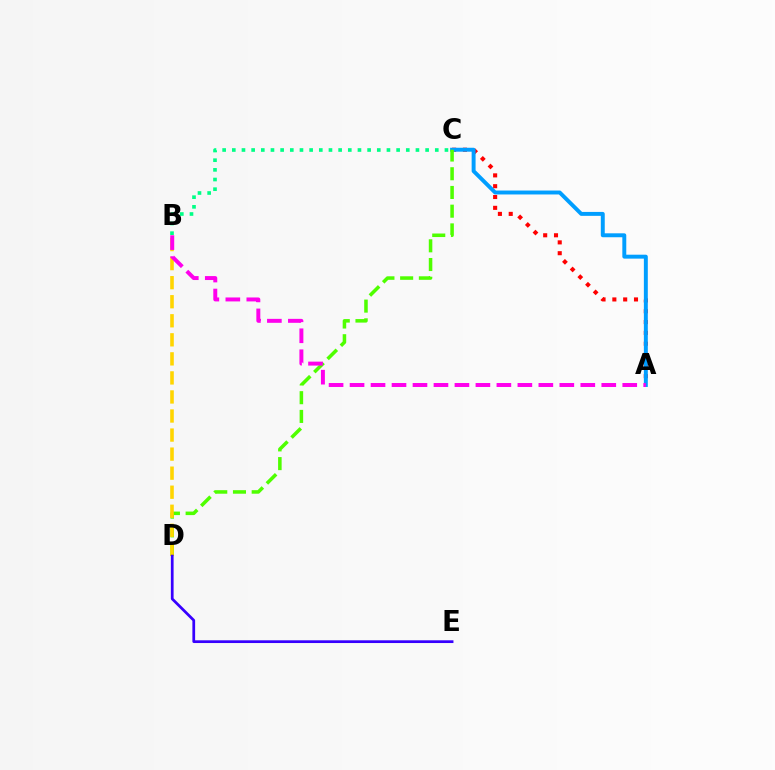{('A', 'C'): [{'color': '#ff0000', 'line_style': 'dotted', 'thickness': 2.94}, {'color': '#009eff', 'line_style': 'solid', 'thickness': 2.83}], ('C', 'D'): [{'color': '#4fff00', 'line_style': 'dashed', 'thickness': 2.54}], ('B', 'D'): [{'color': '#ffd500', 'line_style': 'dashed', 'thickness': 2.59}], ('A', 'B'): [{'color': '#ff00ed', 'line_style': 'dashed', 'thickness': 2.85}], ('D', 'E'): [{'color': '#3700ff', 'line_style': 'solid', 'thickness': 1.97}], ('B', 'C'): [{'color': '#00ff86', 'line_style': 'dotted', 'thickness': 2.63}]}